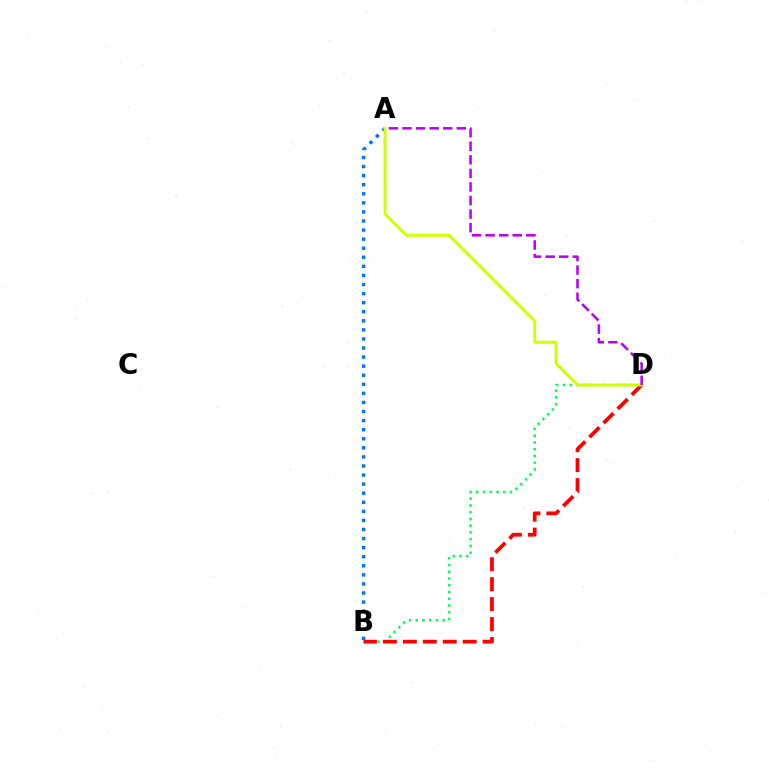{('B', 'D'): [{'color': '#00ff5c', 'line_style': 'dotted', 'thickness': 1.83}, {'color': '#ff0000', 'line_style': 'dashed', 'thickness': 2.71}], ('A', 'B'): [{'color': '#0074ff', 'line_style': 'dotted', 'thickness': 2.47}], ('A', 'D'): [{'color': '#d1ff00', 'line_style': 'solid', 'thickness': 2.14}, {'color': '#b900ff', 'line_style': 'dashed', 'thickness': 1.84}]}